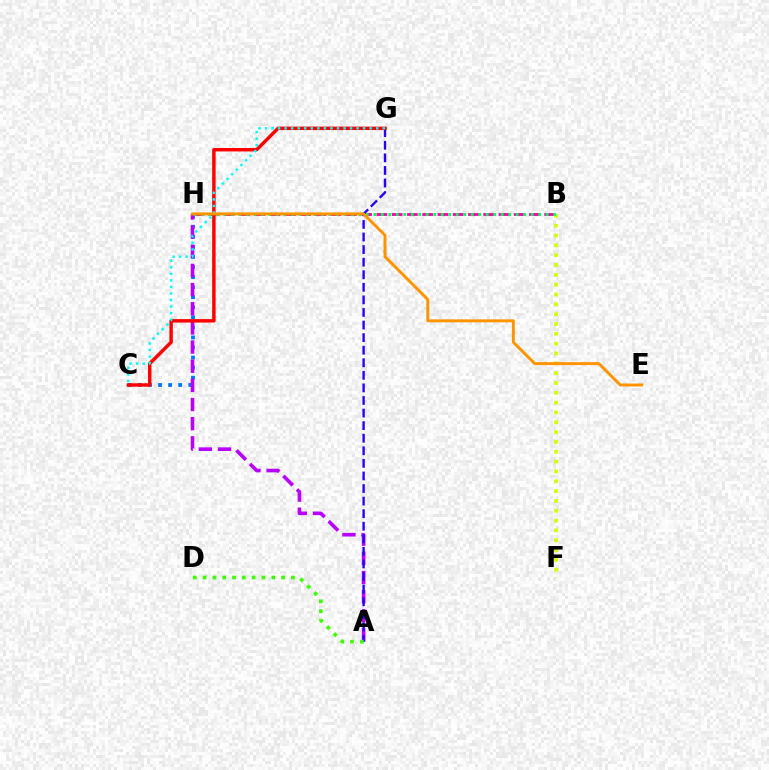{('B', 'F'): [{'color': '#d1ff00', 'line_style': 'dotted', 'thickness': 2.67}], ('B', 'H'): [{'color': '#ff00ac', 'line_style': 'dashed', 'thickness': 2.07}, {'color': '#00ff5c', 'line_style': 'dotted', 'thickness': 2.04}], ('C', 'H'): [{'color': '#0074ff', 'line_style': 'dotted', 'thickness': 2.73}], ('A', 'H'): [{'color': '#b900ff', 'line_style': 'dashed', 'thickness': 2.6}], ('A', 'G'): [{'color': '#2500ff', 'line_style': 'dashed', 'thickness': 1.71}], ('A', 'D'): [{'color': '#3dff00', 'line_style': 'dotted', 'thickness': 2.67}], ('C', 'G'): [{'color': '#ff0000', 'line_style': 'solid', 'thickness': 2.48}, {'color': '#00fff6', 'line_style': 'dotted', 'thickness': 1.78}], ('E', 'H'): [{'color': '#ff9400', 'line_style': 'solid', 'thickness': 2.12}]}